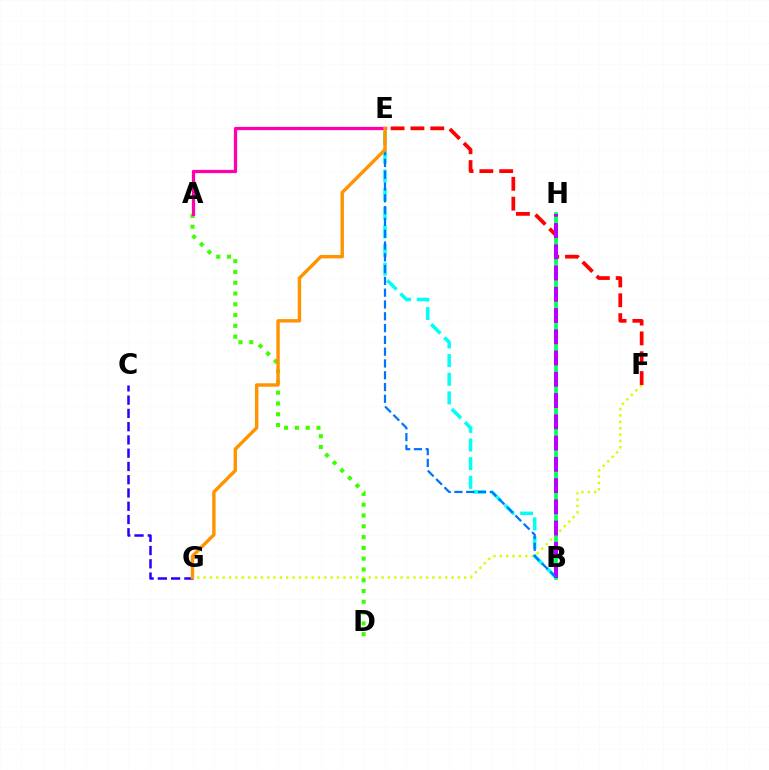{('F', 'G'): [{'color': '#d1ff00', 'line_style': 'dotted', 'thickness': 1.73}], ('E', 'F'): [{'color': '#ff0000', 'line_style': 'dashed', 'thickness': 2.69}], ('B', 'H'): [{'color': '#00ff5c', 'line_style': 'solid', 'thickness': 2.69}, {'color': '#b900ff', 'line_style': 'dashed', 'thickness': 2.89}], ('C', 'G'): [{'color': '#2500ff', 'line_style': 'dashed', 'thickness': 1.8}], ('A', 'D'): [{'color': '#3dff00', 'line_style': 'dotted', 'thickness': 2.93}], ('B', 'E'): [{'color': '#00fff6', 'line_style': 'dashed', 'thickness': 2.53}, {'color': '#0074ff', 'line_style': 'dashed', 'thickness': 1.6}], ('A', 'E'): [{'color': '#ff00ac', 'line_style': 'solid', 'thickness': 2.35}], ('E', 'G'): [{'color': '#ff9400', 'line_style': 'solid', 'thickness': 2.47}]}